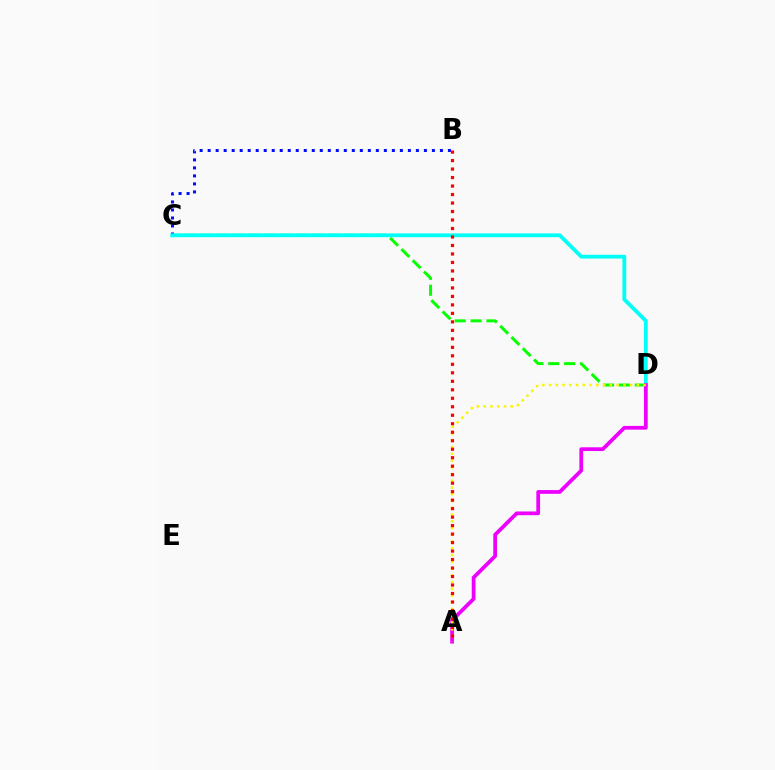{('B', 'C'): [{'color': '#0010ff', 'line_style': 'dotted', 'thickness': 2.18}], ('C', 'D'): [{'color': '#08ff00', 'line_style': 'dashed', 'thickness': 2.16}, {'color': '#00fff6', 'line_style': 'solid', 'thickness': 2.73}], ('A', 'D'): [{'color': '#ee00ff', 'line_style': 'solid', 'thickness': 2.7}, {'color': '#fcf500', 'line_style': 'dotted', 'thickness': 1.83}], ('A', 'B'): [{'color': '#ff0000', 'line_style': 'dotted', 'thickness': 2.31}]}